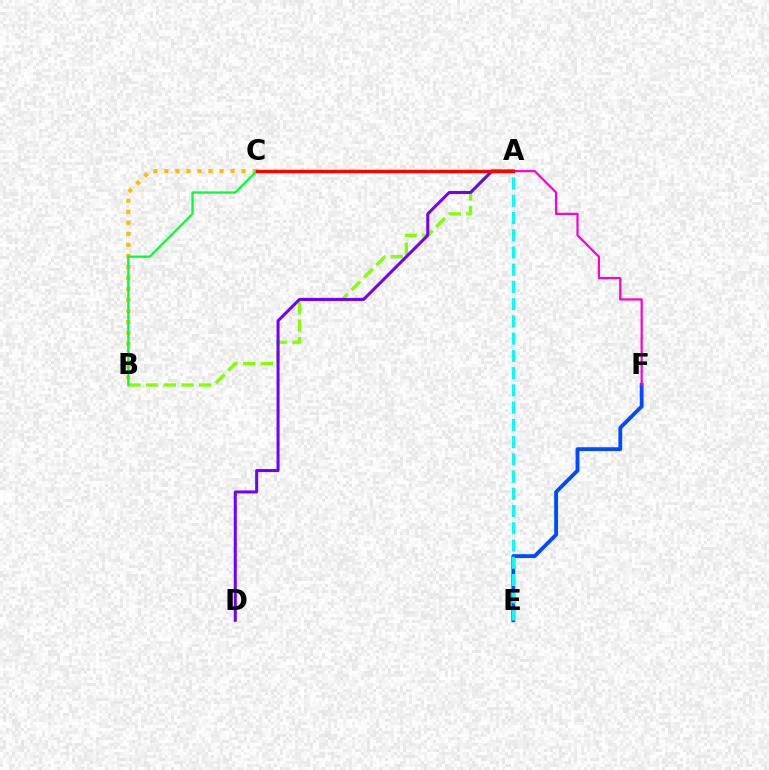{('E', 'F'): [{'color': '#004bff', 'line_style': 'solid', 'thickness': 2.78}], ('B', 'C'): [{'color': '#ffbd00', 'line_style': 'dotted', 'thickness': 3.0}, {'color': '#00ff39', 'line_style': 'solid', 'thickness': 1.61}], ('A', 'F'): [{'color': '#ff00cf', 'line_style': 'solid', 'thickness': 1.61}], ('A', 'B'): [{'color': '#84ff00', 'line_style': 'dashed', 'thickness': 2.4}], ('A', 'D'): [{'color': '#7200ff', 'line_style': 'solid', 'thickness': 2.18}], ('A', 'E'): [{'color': '#00fff6', 'line_style': 'dashed', 'thickness': 2.34}], ('A', 'C'): [{'color': '#ff0000', 'line_style': 'solid', 'thickness': 2.47}]}